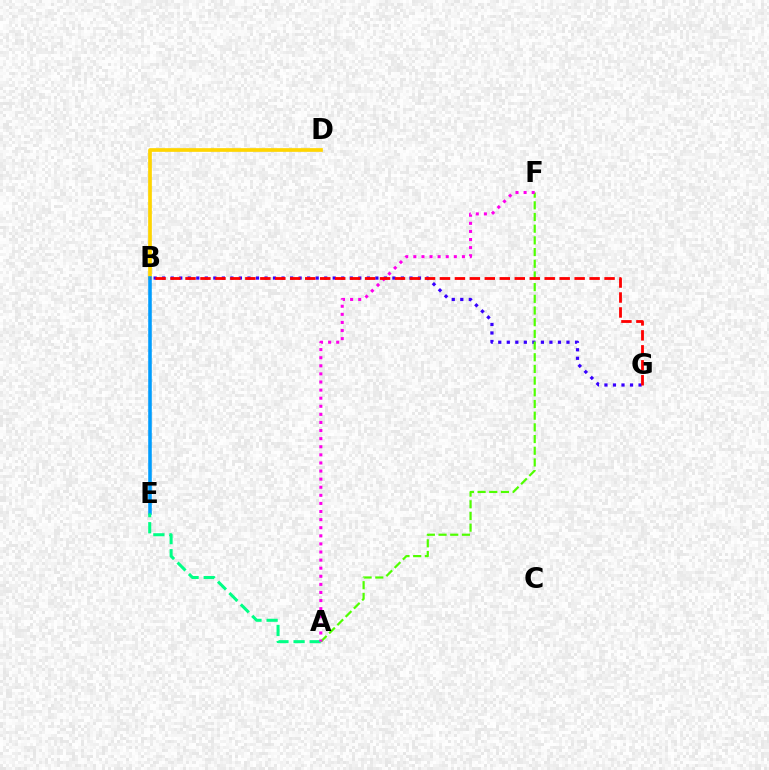{('B', 'D'): [{'color': '#ffd500', 'line_style': 'solid', 'thickness': 2.65}], ('B', 'E'): [{'color': '#009eff', 'line_style': 'solid', 'thickness': 2.56}], ('B', 'G'): [{'color': '#3700ff', 'line_style': 'dotted', 'thickness': 2.32}, {'color': '#ff0000', 'line_style': 'dashed', 'thickness': 2.03}], ('A', 'F'): [{'color': '#4fff00', 'line_style': 'dashed', 'thickness': 1.59}, {'color': '#ff00ed', 'line_style': 'dotted', 'thickness': 2.2}], ('A', 'E'): [{'color': '#00ff86', 'line_style': 'dashed', 'thickness': 2.19}]}